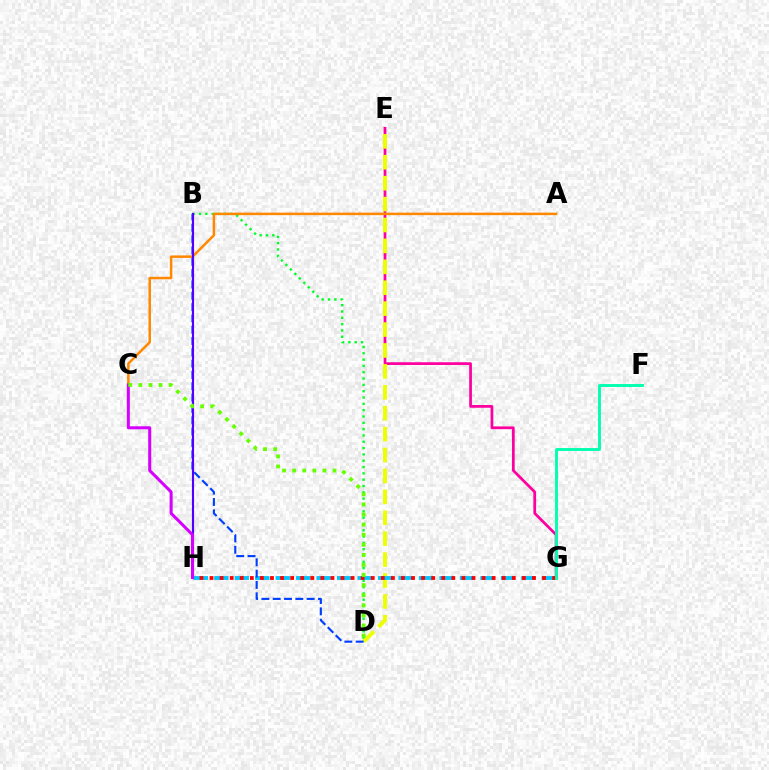{('B', 'D'): [{'color': '#00ff27', 'line_style': 'dotted', 'thickness': 1.72}, {'color': '#003fff', 'line_style': 'dashed', 'thickness': 1.54}], ('E', 'G'): [{'color': '#ff00a0', 'line_style': 'solid', 'thickness': 1.97}], ('D', 'E'): [{'color': '#eeff00', 'line_style': 'dashed', 'thickness': 2.84}], ('G', 'H'): [{'color': '#00c7ff', 'line_style': 'dashed', 'thickness': 2.78}, {'color': '#ff0000', 'line_style': 'dotted', 'thickness': 2.74}], ('A', 'C'): [{'color': '#ff8800', 'line_style': 'solid', 'thickness': 1.81}], ('B', 'H'): [{'color': '#4f00ff', 'line_style': 'solid', 'thickness': 1.54}], ('C', 'H'): [{'color': '#d600ff', 'line_style': 'solid', 'thickness': 2.18}], ('C', 'D'): [{'color': '#66ff00', 'line_style': 'dotted', 'thickness': 2.74}], ('F', 'G'): [{'color': '#00ffaf', 'line_style': 'solid', 'thickness': 2.08}]}